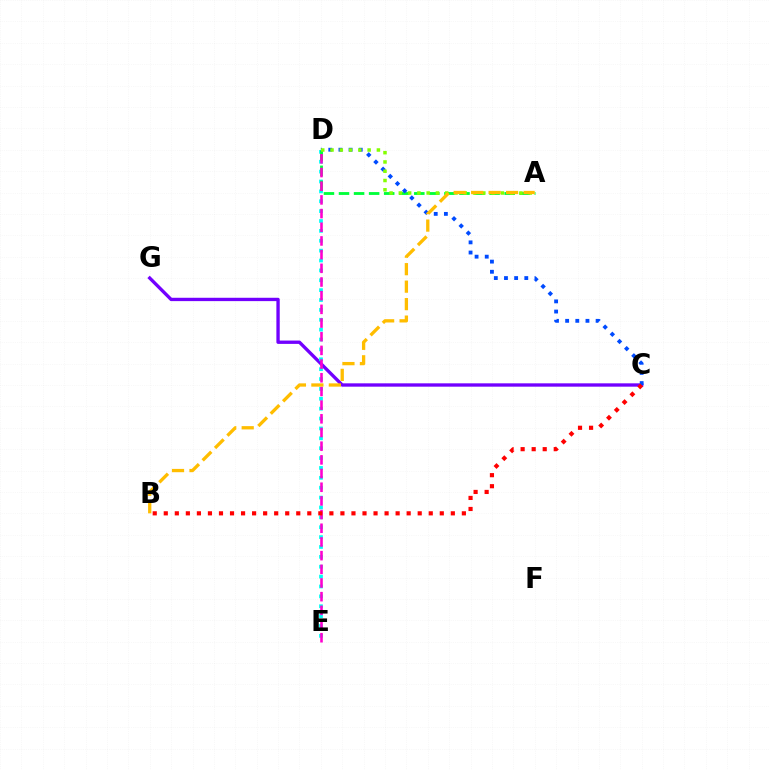{('C', 'G'): [{'color': '#7200ff', 'line_style': 'solid', 'thickness': 2.41}], ('D', 'E'): [{'color': '#00fff6', 'line_style': 'dotted', 'thickness': 2.68}, {'color': '#ff00cf', 'line_style': 'dashed', 'thickness': 1.86}], ('A', 'D'): [{'color': '#00ff39', 'line_style': 'dashed', 'thickness': 2.05}, {'color': '#84ff00', 'line_style': 'dotted', 'thickness': 2.52}], ('C', 'D'): [{'color': '#004bff', 'line_style': 'dotted', 'thickness': 2.76}], ('B', 'C'): [{'color': '#ff0000', 'line_style': 'dotted', 'thickness': 3.0}], ('A', 'B'): [{'color': '#ffbd00', 'line_style': 'dashed', 'thickness': 2.37}]}